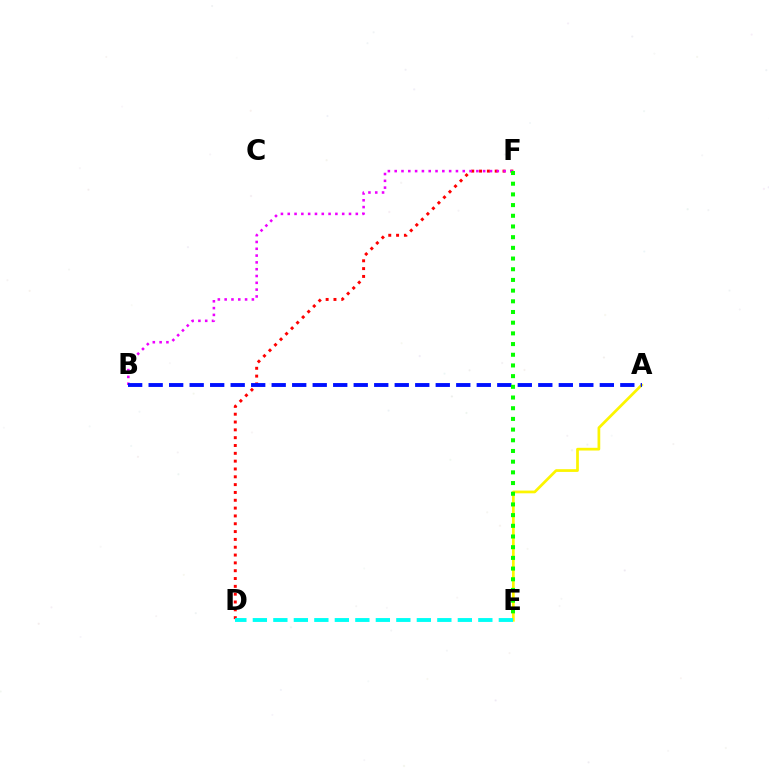{('A', 'E'): [{'color': '#fcf500', 'line_style': 'solid', 'thickness': 1.96}], ('D', 'F'): [{'color': '#ff0000', 'line_style': 'dotted', 'thickness': 2.13}], ('B', 'F'): [{'color': '#ee00ff', 'line_style': 'dotted', 'thickness': 1.85}], ('A', 'B'): [{'color': '#0010ff', 'line_style': 'dashed', 'thickness': 2.79}], ('D', 'E'): [{'color': '#00fff6', 'line_style': 'dashed', 'thickness': 2.78}], ('E', 'F'): [{'color': '#08ff00', 'line_style': 'dotted', 'thickness': 2.9}]}